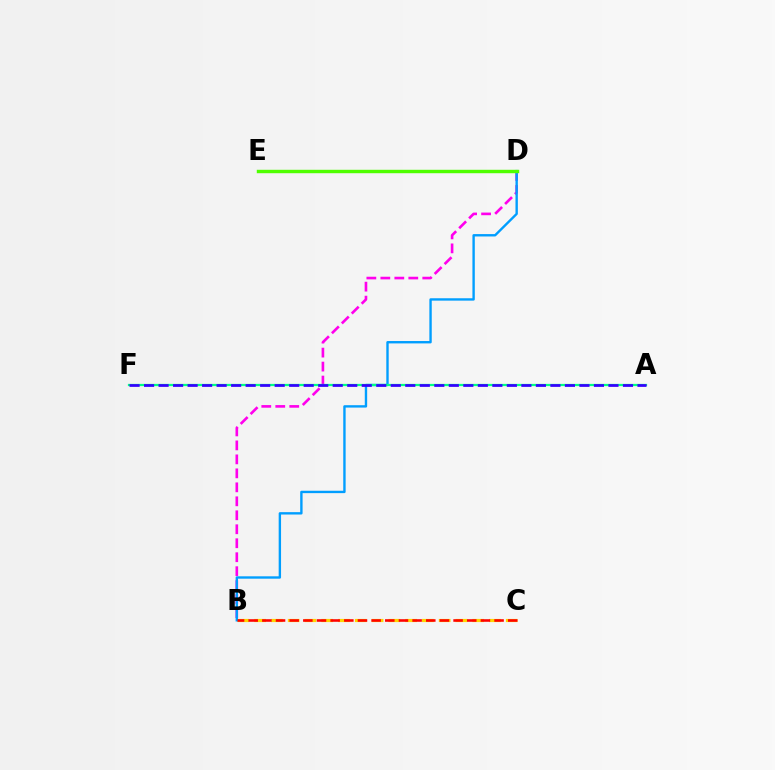{('B', 'C'): [{'color': '#ffd500', 'line_style': 'dashed', 'thickness': 2.28}, {'color': '#ff0000', 'line_style': 'dashed', 'thickness': 1.86}], ('B', 'D'): [{'color': '#ff00ed', 'line_style': 'dashed', 'thickness': 1.9}, {'color': '#009eff', 'line_style': 'solid', 'thickness': 1.71}], ('A', 'F'): [{'color': '#00ff86', 'line_style': 'solid', 'thickness': 1.62}, {'color': '#3700ff', 'line_style': 'dashed', 'thickness': 1.97}], ('D', 'E'): [{'color': '#4fff00', 'line_style': 'solid', 'thickness': 2.46}]}